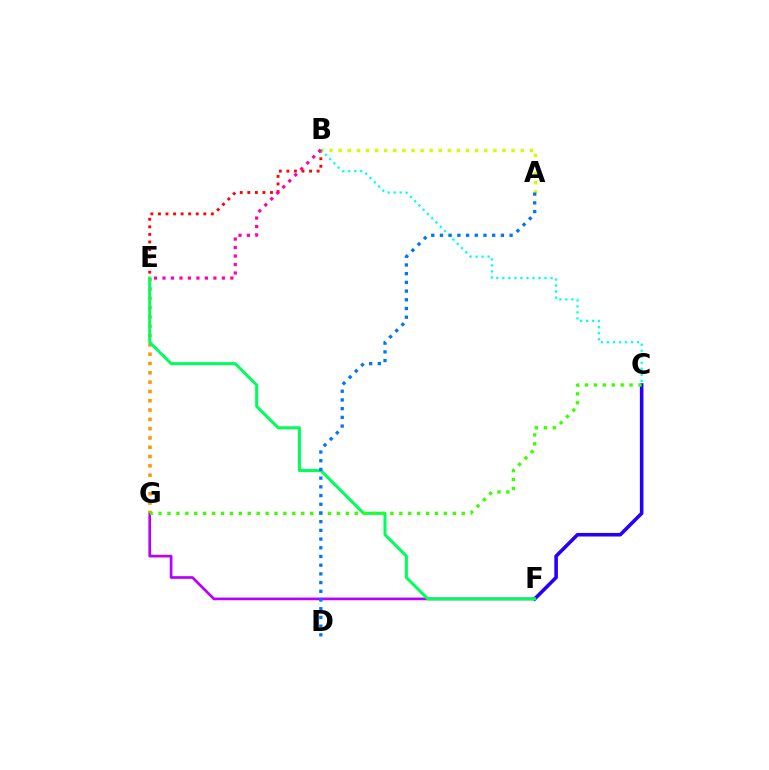{('F', 'G'): [{'color': '#b900ff', 'line_style': 'solid', 'thickness': 1.94}], ('B', 'E'): [{'color': '#ff0000', 'line_style': 'dotted', 'thickness': 2.05}, {'color': '#ff00ac', 'line_style': 'dotted', 'thickness': 2.3}], ('A', 'B'): [{'color': '#d1ff00', 'line_style': 'dotted', 'thickness': 2.47}], ('E', 'G'): [{'color': '#ff9400', 'line_style': 'dotted', 'thickness': 2.53}], ('C', 'F'): [{'color': '#2500ff', 'line_style': 'solid', 'thickness': 2.57}], ('B', 'C'): [{'color': '#00fff6', 'line_style': 'dotted', 'thickness': 1.64}], ('E', 'F'): [{'color': '#00ff5c', 'line_style': 'solid', 'thickness': 2.18}], ('C', 'G'): [{'color': '#3dff00', 'line_style': 'dotted', 'thickness': 2.42}], ('A', 'D'): [{'color': '#0074ff', 'line_style': 'dotted', 'thickness': 2.37}]}